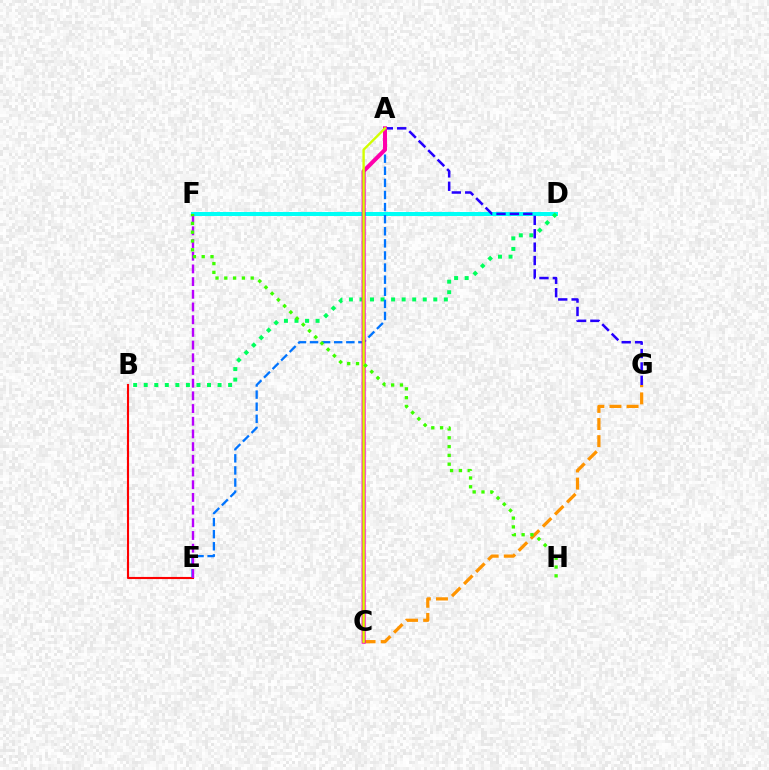{('D', 'F'): [{'color': '#00fff6', 'line_style': 'solid', 'thickness': 2.88}], ('B', 'D'): [{'color': '#00ff5c', 'line_style': 'dotted', 'thickness': 2.87}], ('A', 'G'): [{'color': '#2500ff', 'line_style': 'dashed', 'thickness': 1.82}], ('B', 'E'): [{'color': '#ff0000', 'line_style': 'solid', 'thickness': 1.53}], ('A', 'E'): [{'color': '#0074ff', 'line_style': 'dashed', 'thickness': 1.64}], ('C', 'G'): [{'color': '#ff9400', 'line_style': 'dashed', 'thickness': 2.32}], ('A', 'C'): [{'color': '#ff00ac', 'line_style': 'solid', 'thickness': 2.92}, {'color': '#d1ff00', 'line_style': 'solid', 'thickness': 1.71}], ('E', 'F'): [{'color': '#b900ff', 'line_style': 'dashed', 'thickness': 1.72}], ('F', 'H'): [{'color': '#3dff00', 'line_style': 'dotted', 'thickness': 2.39}]}